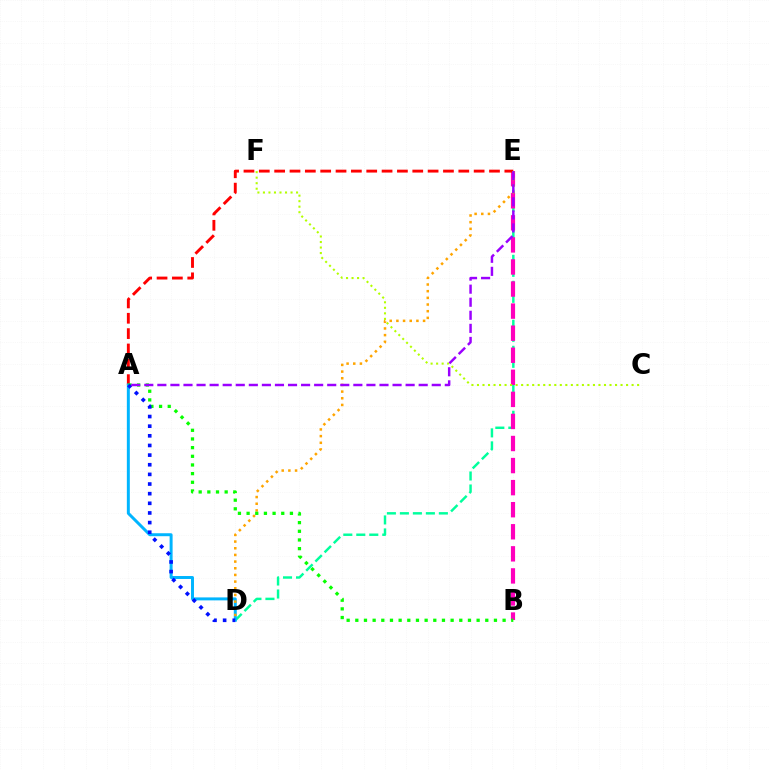{('D', 'E'): [{'color': '#00ff9d', 'line_style': 'dashed', 'thickness': 1.77}, {'color': '#ffa500', 'line_style': 'dotted', 'thickness': 1.81}], ('B', 'E'): [{'color': '#ff00bd', 'line_style': 'dashed', 'thickness': 3.0}], ('A', 'E'): [{'color': '#ff0000', 'line_style': 'dashed', 'thickness': 2.08}, {'color': '#9b00ff', 'line_style': 'dashed', 'thickness': 1.78}], ('A', 'D'): [{'color': '#00b5ff', 'line_style': 'solid', 'thickness': 2.14}, {'color': '#0010ff', 'line_style': 'dotted', 'thickness': 2.62}], ('C', 'F'): [{'color': '#b3ff00', 'line_style': 'dotted', 'thickness': 1.5}], ('A', 'B'): [{'color': '#08ff00', 'line_style': 'dotted', 'thickness': 2.35}]}